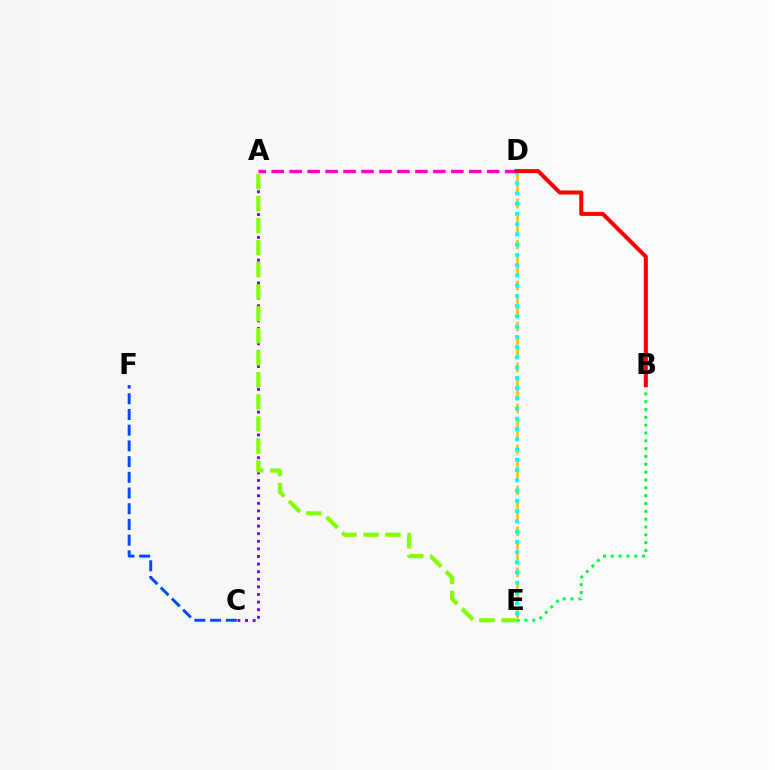{('C', 'F'): [{'color': '#004bff', 'line_style': 'dashed', 'thickness': 2.13}], ('A', 'C'): [{'color': '#7200ff', 'line_style': 'dotted', 'thickness': 2.06}], ('B', 'E'): [{'color': '#00ff39', 'line_style': 'dotted', 'thickness': 2.13}], ('A', 'E'): [{'color': '#84ff00', 'line_style': 'dashed', 'thickness': 2.99}], ('D', 'E'): [{'color': '#ffbd00', 'line_style': 'dashed', 'thickness': 1.86}, {'color': '#00fff6', 'line_style': 'dotted', 'thickness': 2.78}], ('A', 'D'): [{'color': '#ff00cf', 'line_style': 'dashed', 'thickness': 2.44}], ('B', 'D'): [{'color': '#ff0000', 'line_style': 'solid', 'thickness': 2.9}]}